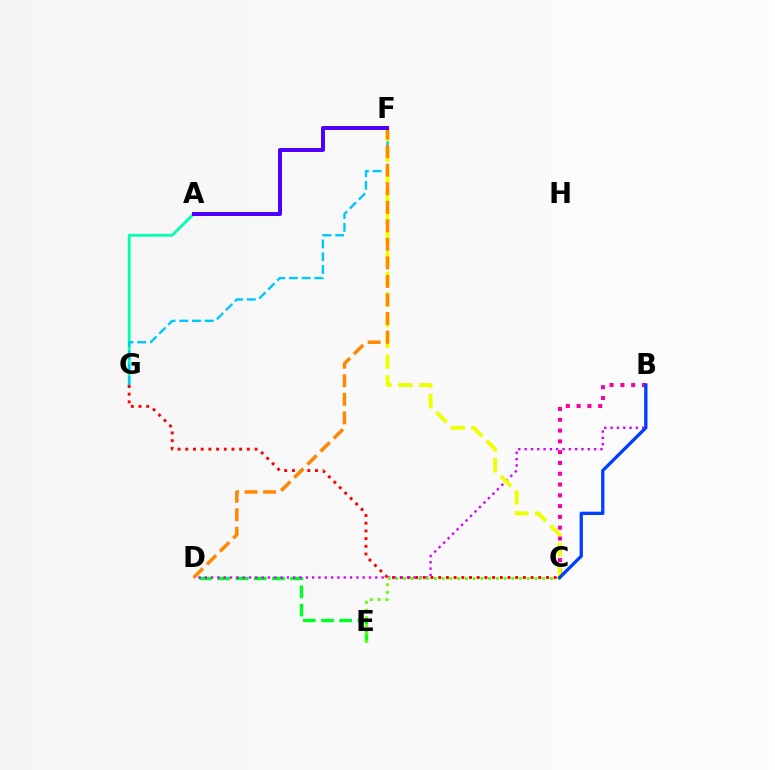{('A', 'G'): [{'color': '#00ffaf', 'line_style': 'solid', 'thickness': 2.01}], ('D', 'E'): [{'color': '#00ff27', 'line_style': 'dashed', 'thickness': 2.47}], ('C', 'G'): [{'color': '#ff0000', 'line_style': 'dotted', 'thickness': 2.09}], ('B', 'D'): [{'color': '#d600ff', 'line_style': 'dotted', 'thickness': 1.72}], ('C', 'E'): [{'color': '#66ff00', 'line_style': 'dotted', 'thickness': 2.1}], ('B', 'C'): [{'color': '#ff00a0', 'line_style': 'dotted', 'thickness': 2.93}, {'color': '#003fff', 'line_style': 'solid', 'thickness': 2.37}], ('F', 'G'): [{'color': '#00c7ff', 'line_style': 'dashed', 'thickness': 1.73}], ('C', 'F'): [{'color': '#eeff00', 'line_style': 'dashed', 'thickness': 2.81}], ('D', 'F'): [{'color': '#ff8800', 'line_style': 'dashed', 'thickness': 2.52}], ('A', 'F'): [{'color': '#4f00ff', 'line_style': 'solid', 'thickness': 2.87}]}